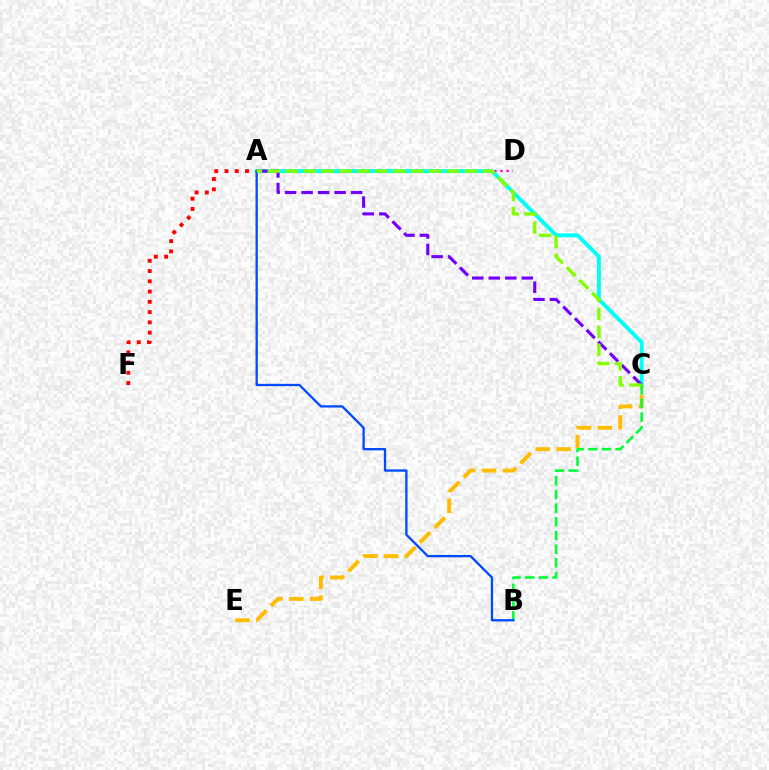{('A', 'F'): [{'color': '#ff0000', 'line_style': 'dotted', 'thickness': 2.79}], ('A', 'D'): [{'color': '#ff00cf', 'line_style': 'dotted', 'thickness': 1.65}], ('C', 'E'): [{'color': '#ffbd00', 'line_style': 'dashed', 'thickness': 2.83}], ('A', 'C'): [{'color': '#00fff6', 'line_style': 'solid', 'thickness': 2.8}, {'color': '#7200ff', 'line_style': 'dashed', 'thickness': 2.24}, {'color': '#84ff00', 'line_style': 'dashed', 'thickness': 2.44}], ('B', 'C'): [{'color': '#00ff39', 'line_style': 'dashed', 'thickness': 1.86}], ('A', 'B'): [{'color': '#004bff', 'line_style': 'solid', 'thickness': 1.66}]}